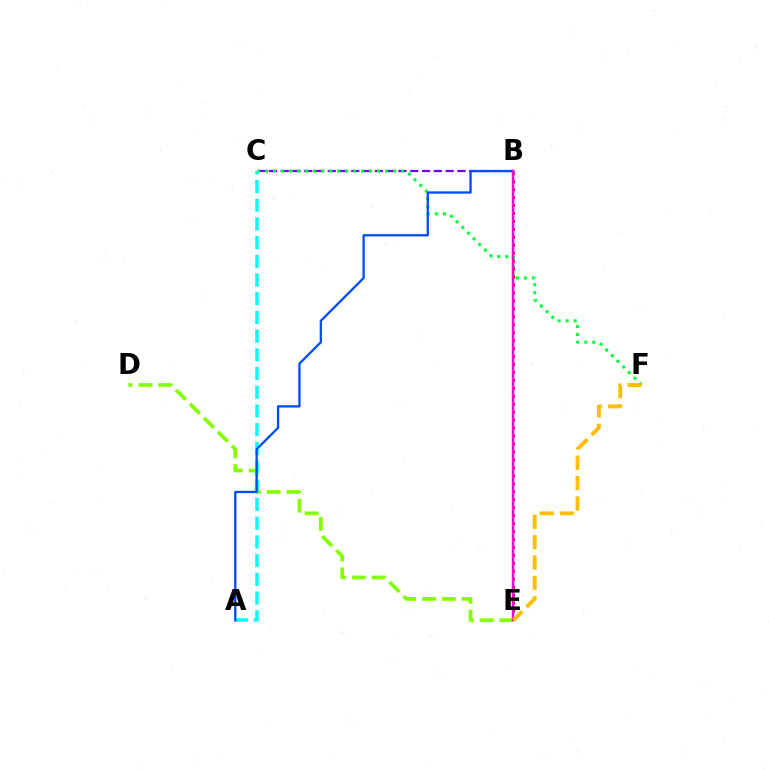{('D', 'E'): [{'color': '#84ff00', 'line_style': 'dashed', 'thickness': 2.69}], ('B', 'C'): [{'color': '#7200ff', 'line_style': 'dashed', 'thickness': 1.6}], ('B', 'E'): [{'color': '#ff0000', 'line_style': 'dotted', 'thickness': 2.16}, {'color': '#ff00cf', 'line_style': 'solid', 'thickness': 1.78}], ('C', 'F'): [{'color': '#00ff39', 'line_style': 'dotted', 'thickness': 2.18}], ('A', 'C'): [{'color': '#00fff6', 'line_style': 'dashed', 'thickness': 2.54}], ('A', 'B'): [{'color': '#004bff', 'line_style': 'solid', 'thickness': 1.65}], ('E', 'F'): [{'color': '#ffbd00', 'line_style': 'dashed', 'thickness': 2.77}]}